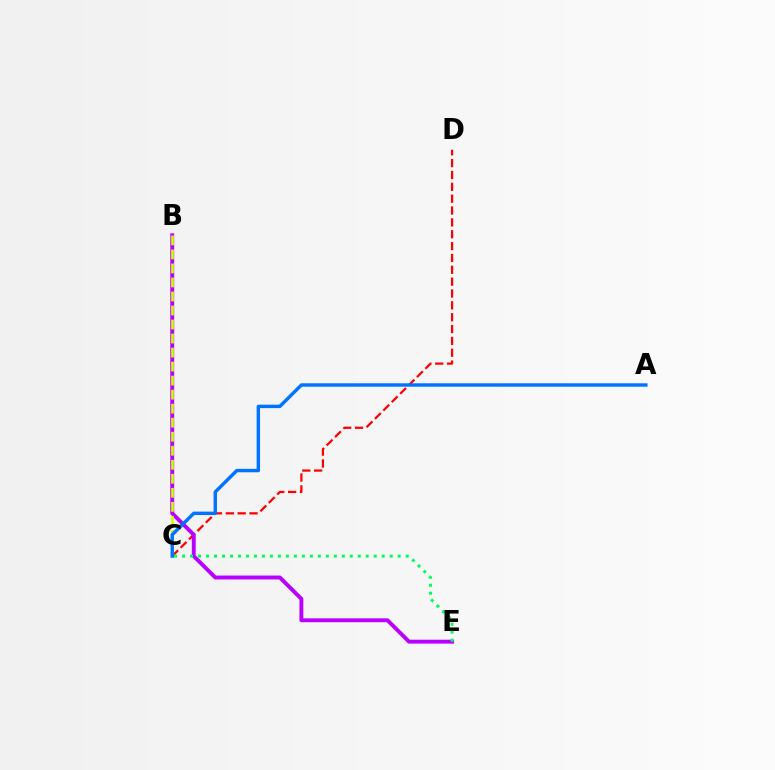{('C', 'D'): [{'color': '#ff0000', 'line_style': 'dashed', 'thickness': 1.61}], ('B', 'E'): [{'color': '#b900ff', 'line_style': 'solid', 'thickness': 2.81}], ('B', 'C'): [{'color': '#d1ff00', 'line_style': 'dashed', 'thickness': 1.9}], ('A', 'C'): [{'color': '#0074ff', 'line_style': 'solid', 'thickness': 2.47}], ('C', 'E'): [{'color': '#00ff5c', 'line_style': 'dotted', 'thickness': 2.17}]}